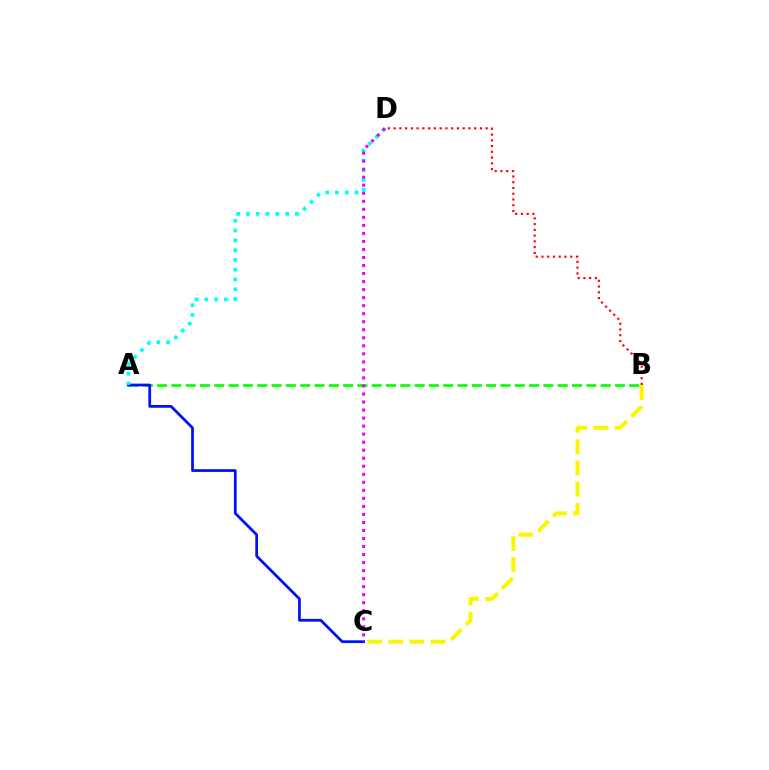{('A', 'B'): [{'color': '#08ff00', 'line_style': 'dashed', 'thickness': 1.94}], ('B', 'C'): [{'color': '#fcf500', 'line_style': 'dashed', 'thickness': 2.88}], ('A', 'C'): [{'color': '#0010ff', 'line_style': 'solid', 'thickness': 1.97}], ('A', 'D'): [{'color': '#00fff6', 'line_style': 'dotted', 'thickness': 2.66}], ('C', 'D'): [{'color': '#ee00ff', 'line_style': 'dotted', 'thickness': 2.18}], ('B', 'D'): [{'color': '#ff0000', 'line_style': 'dotted', 'thickness': 1.56}]}